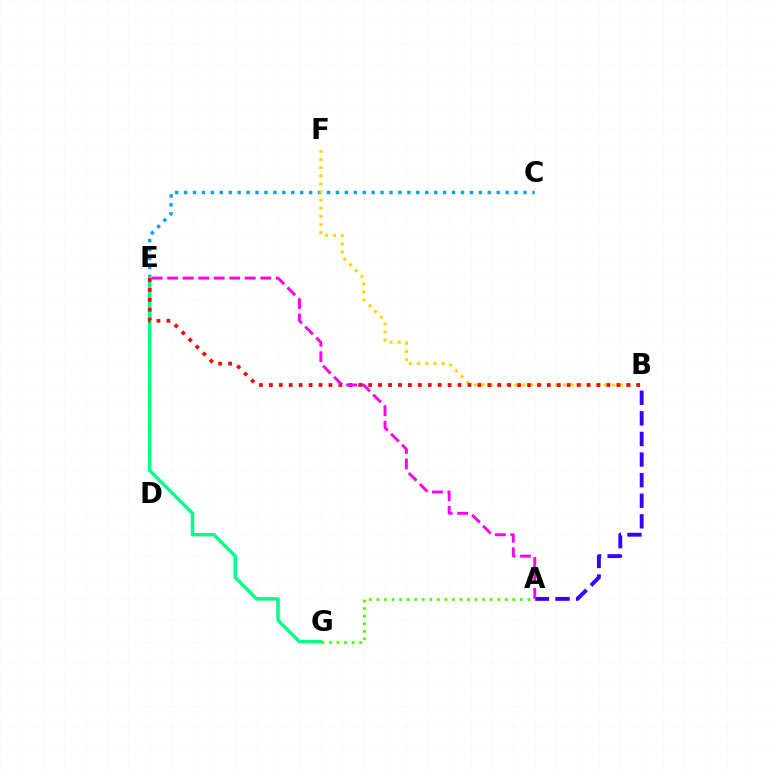{('A', 'B'): [{'color': '#3700ff', 'line_style': 'dashed', 'thickness': 2.8}], ('C', 'E'): [{'color': '#009eff', 'line_style': 'dotted', 'thickness': 2.43}], ('B', 'F'): [{'color': '#ffd500', 'line_style': 'dotted', 'thickness': 2.21}], ('E', 'G'): [{'color': '#00ff86', 'line_style': 'solid', 'thickness': 2.48}], ('A', 'G'): [{'color': '#4fff00', 'line_style': 'dotted', 'thickness': 2.05}], ('B', 'E'): [{'color': '#ff0000', 'line_style': 'dotted', 'thickness': 2.7}], ('A', 'E'): [{'color': '#ff00ed', 'line_style': 'dashed', 'thickness': 2.11}]}